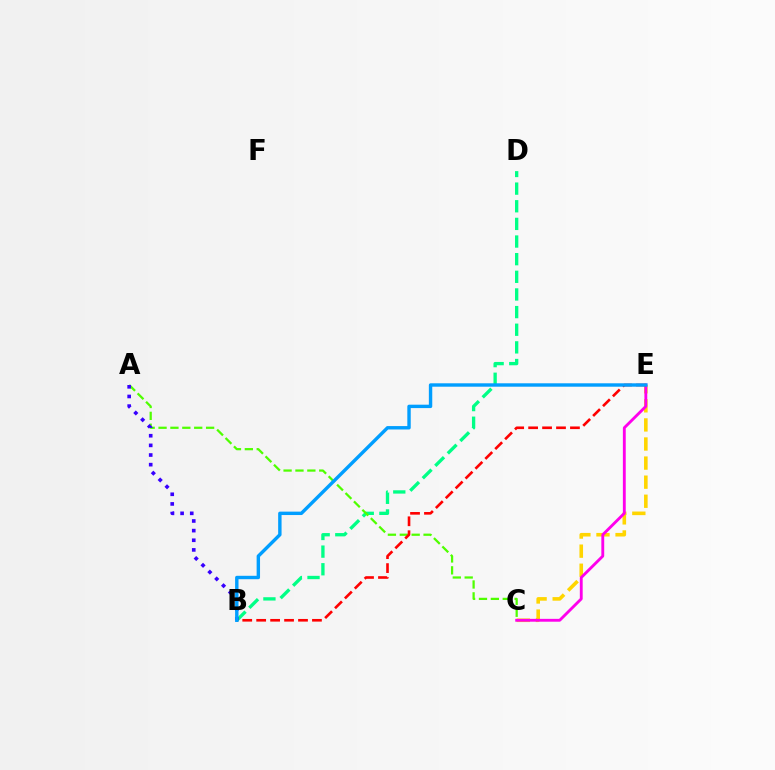{('B', 'D'): [{'color': '#00ff86', 'line_style': 'dashed', 'thickness': 2.4}], ('C', 'E'): [{'color': '#ffd500', 'line_style': 'dashed', 'thickness': 2.59}, {'color': '#ff00ed', 'line_style': 'solid', 'thickness': 2.06}], ('A', 'C'): [{'color': '#4fff00', 'line_style': 'dashed', 'thickness': 1.62}], ('B', 'E'): [{'color': '#ff0000', 'line_style': 'dashed', 'thickness': 1.89}, {'color': '#009eff', 'line_style': 'solid', 'thickness': 2.45}], ('A', 'B'): [{'color': '#3700ff', 'line_style': 'dotted', 'thickness': 2.62}]}